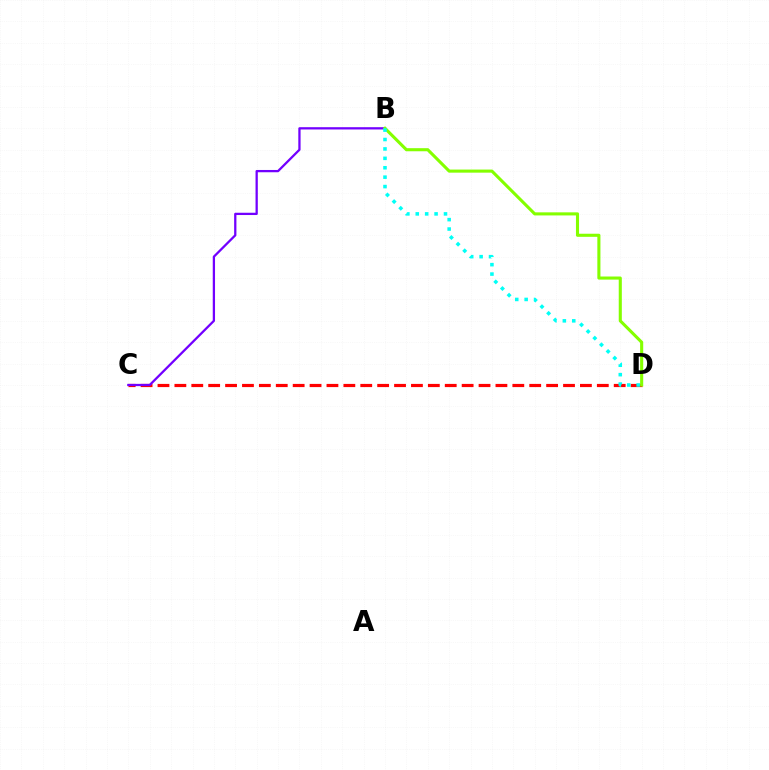{('C', 'D'): [{'color': '#ff0000', 'line_style': 'dashed', 'thickness': 2.3}], ('B', 'C'): [{'color': '#7200ff', 'line_style': 'solid', 'thickness': 1.64}], ('B', 'D'): [{'color': '#84ff00', 'line_style': 'solid', 'thickness': 2.22}, {'color': '#00fff6', 'line_style': 'dotted', 'thickness': 2.56}]}